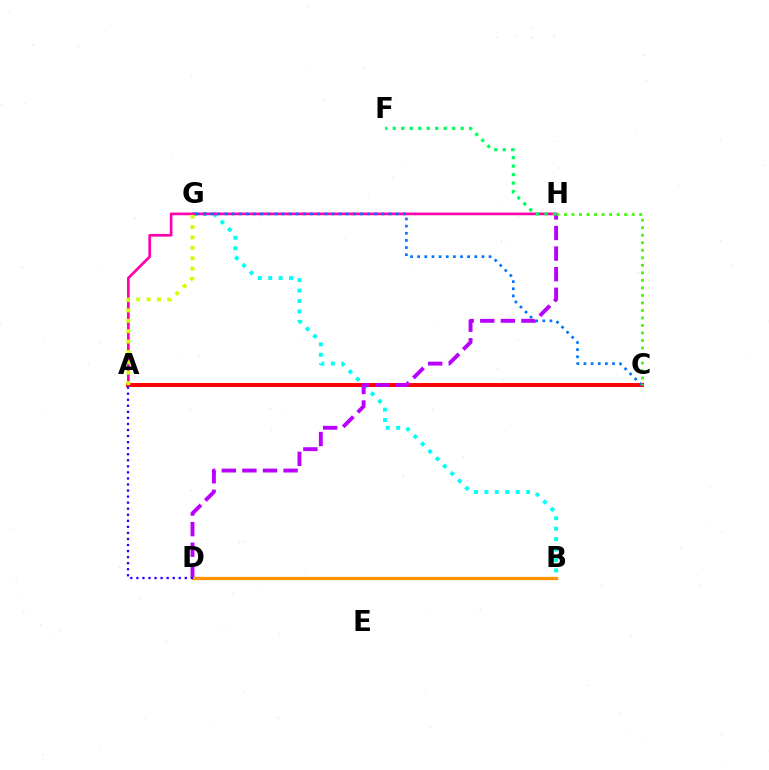{('A', 'C'): [{'color': '#ff0000', 'line_style': 'solid', 'thickness': 2.84}], ('B', 'G'): [{'color': '#00fff6', 'line_style': 'dotted', 'thickness': 2.84}], ('A', 'H'): [{'color': '#ff00ac', 'line_style': 'solid', 'thickness': 1.94}], ('D', 'H'): [{'color': '#b900ff', 'line_style': 'dashed', 'thickness': 2.8}], ('C', 'G'): [{'color': '#0074ff', 'line_style': 'dotted', 'thickness': 1.94}], ('C', 'H'): [{'color': '#3dff00', 'line_style': 'dotted', 'thickness': 2.04}], ('F', 'H'): [{'color': '#00ff5c', 'line_style': 'dotted', 'thickness': 2.31}], ('B', 'D'): [{'color': '#ff9400', 'line_style': 'solid', 'thickness': 2.35}], ('A', 'D'): [{'color': '#2500ff', 'line_style': 'dotted', 'thickness': 1.64}], ('A', 'G'): [{'color': '#d1ff00', 'line_style': 'dotted', 'thickness': 2.82}]}